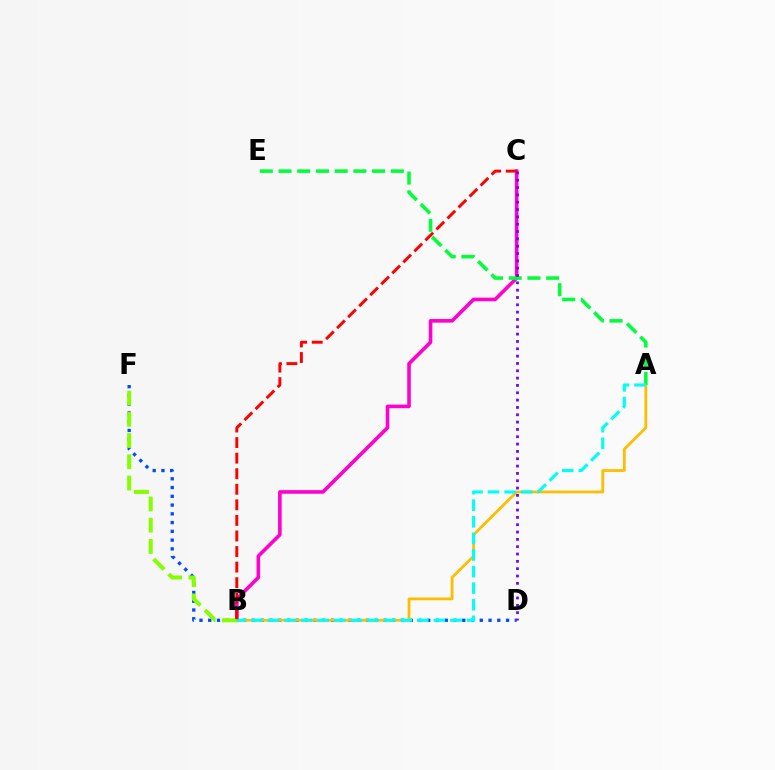{('B', 'C'): [{'color': '#ff00cf', 'line_style': 'solid', 'thickness': 2.59}, {'color': '#ff0000', 'line_style': 'dashed', 'thickness': 2.11}], ('D', 'F'): [{'color': '#004bff', 'line_style': 'dotted', 'thickness': 2.38}], ('A', 'B'): [{'color': '#ffbd00', 'line_style': 'solid', 'thickness': 2.0}, {'color': '#00fff6', 'line_style': 'dashed', 'thickness': 2.25}], ('A', 'E'): [{'color': '#00ff39', 'line_style': 'dashed', 'thickness': 2.54}], ('B', 'F'): [{'color': '#84ff00', 'line_style': 'dashed', 'thickness': 2.88}], ('C', 'D'): [{'color': '#7200ff', 'line_style': 'dotted', 'thickness': 1.99}]}